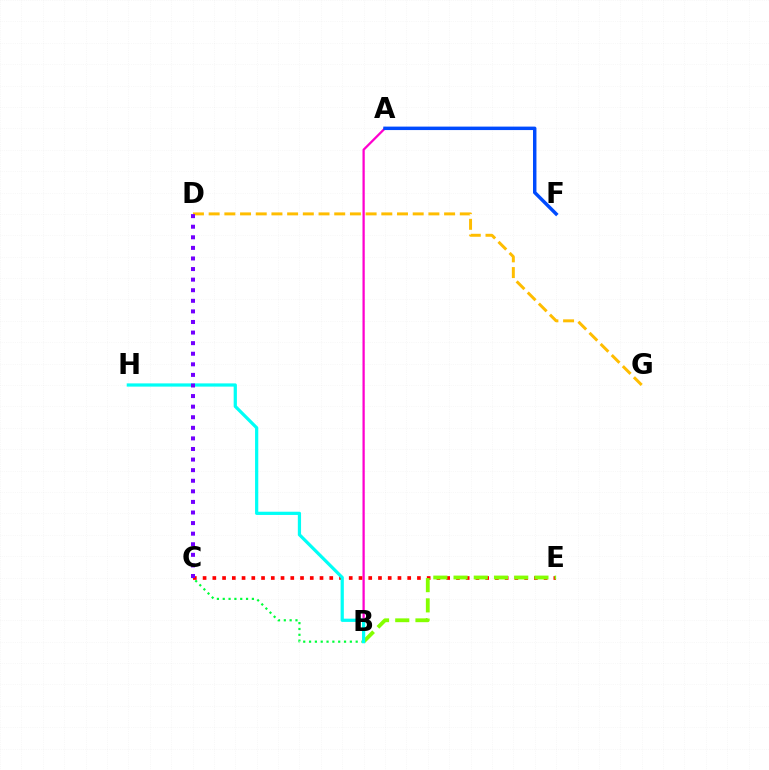{('A', 'B'): [{'color': '#ff00cf', 'line_style': 'solid', 'thickness': 1.63}], ('B', 'C'): [{'color': '#00ff39', 'line_style': 'dotted', 'thickness': 1.58}], ('C', 'E'): [{'color': '#ff0000', 'line_style': 'dotted', 'thickness': 2.65}], ('A', 'F'): [{'color': '#004bff', 'line_style': 'solid', 'thickness': 2.49}], ('B', 'E'): [{'color': '#84ff00', 'line_style': 'dashed', 'thickness': 2.75}], ('D', 'G'): [{'color': '#ffbd00', 'line_style': 'dashed', 'thickness': 2.13}], ('B', 'H'): [{'color': '#00fff6', 'line_style': 'solid', 'thickness': 2.33}], ('C', 'D'): [{'color': '#7200ff', 'line_style': 'dotted', 'thickness': 2.88}]}